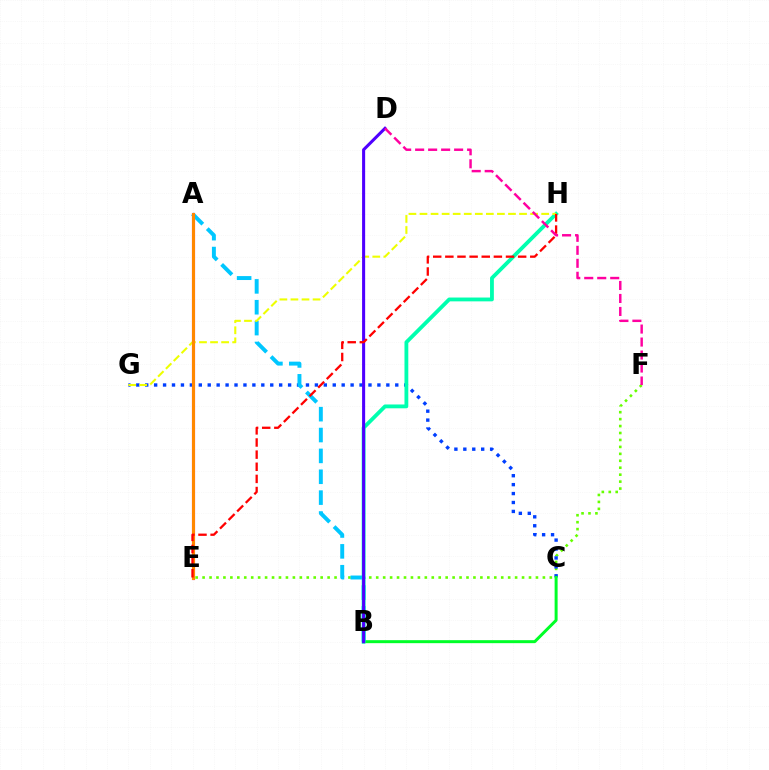{('A', 'E'): [{'color': '#d600ff', 'line_style': 'solid', 'thickness': 2.22}, {'color': '#ff8800', 'line_style': 'solid', 'thickness': 2.23}], ('E', 'F'): [{'color': '#66ff00', 'line_style': 'dotted', 'thickness': 1.89}], ('C', 'G'): [{'color': '#003fff', 'line_style': 'dotted', 'thickness': 2.43}], ('B', 'C'): [{'color': '#00ff27', 'line_style': 'solid', 'thickness': 2.15}], ('A', 'B'): [{'color': '#00c7ff', 'line_style': 'dashed', 'thickness': 2.83}], ('B', 'H'): [{'color': '#00ffaf', 'line_style': 'solid', 'thickness': 2.75}], ('G', 'H'): [{'color': '#eeff00', 'line_style': 'dashed', 'thickness': 1.5}], ('B', 'D'): [{'color': '#4f00ff', 'line_style': 'solid', 'thickness': 2.2}], ('E', 'H'): [{'color': '#ff0000', 'line_style': 'dashed', 'thickness': 1.65}], ('D', 'F'): [{'color': '#ff00a0', 'line_style': 'dashed', 'thickness': 1.76}]}